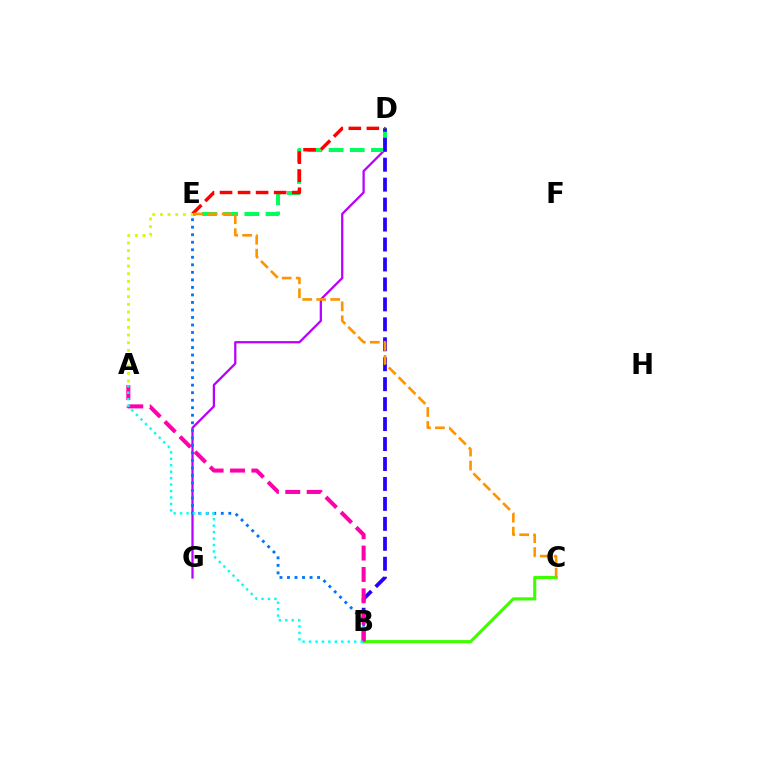{('D', 'G'): [{'color': '#b900ff', 'line_style': 'solid', 'thickness': 1.63}], ('D', 'E'): [{'color': '#00ff5c', 'line_style': 'dashed', 'thickness': 2.88}, {'color': '#ff0000', 'line_style': 'dashed', 'thickness': 2.45}], ('B', 'D'): [{'color': '#2500ff', 'line_style': 'dashed', 'thickness': 2.71}], ('B', 'E'): [{'color': '#0074ff', 'line_style': 'dotted', 'thickness': 2.04}], ('B', 'C'): [{'color': '#3dff00', 'line_style': 'solid', 'thickness': 2.25}], ('A', 'B'): [{'color': '#ff00ac', 'line_style': 'dashed', 'thickness': 2.9}, {'color': '#00fff6', 'line_style': 'dotted', 'thickness': 1.75}], ('C', 'E'): [{'color': '#ff9400', 'line_style': 'dashed', 'thickness': 1.9}], ('A', 'E'): [{'color': '#d1ff00', 'line_style': 'dotted', 'thickness': 2.08}]}